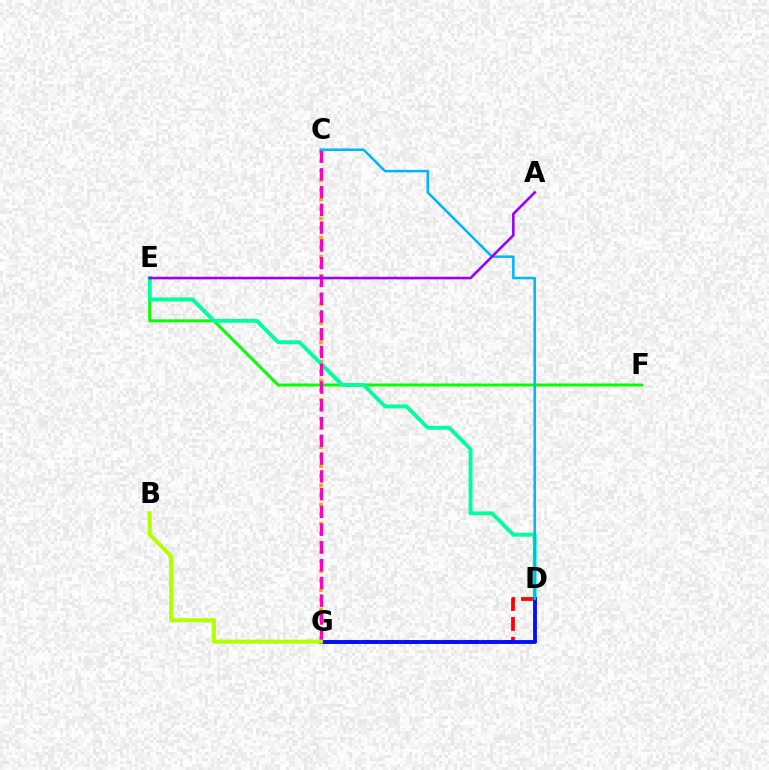{('C', 'G'): [{'color': '#ffa500', 'line_style': 'dotted', 'thickness': 2.59}, {'color': '#ff00bd', 'line_style': 'dashed', 'thickness': 2.41}], ('D', 'G'): [{'color': '#ff0000', 'line_style': 'dashed', 'thickness': 2.71}, {'color': '#0010ff', 'line_style': 'solid', 'thickness': 2.77}], ('E', 'F'): [{'color': '#08ff00', 'line_style': 'solid', 'thickness': 2.16}], ('D', 'E'): [{'color': '#00ff9d', 'line_style': 'solid', 'thickness': 2.81}], ('C', 'D'): [{'color': '#00b5ff', 'line_style': 'solid', 'thickness': 1.8}], ('A', 'E'): [{'color': '#9b00ff', 'line_style': 'solid', 'thickness': 1.87}], ('B', 'G'): [{'color': '#b3ff00', 'line_style': 'solid', 'thickness': 2.9}]}